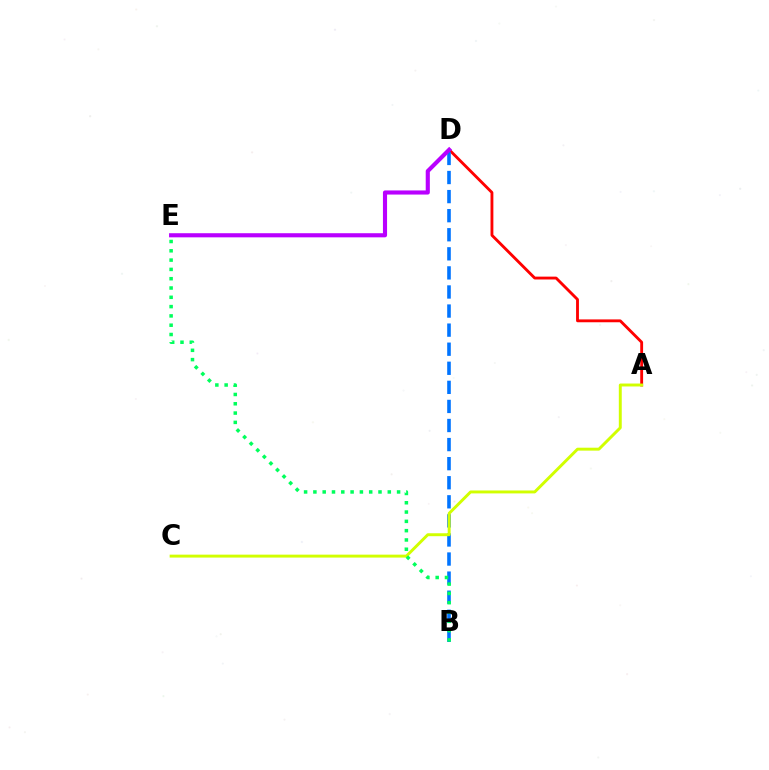{('A', 'D'): [{'color': '#ff0000', 'line_style': 'solid', 'thickness': 2.05}], ('B', 'D'): [{'color': '#0074ff', 'line_style': 'dashed', 'thickness': 2.59}], ('A', 'C'): [{'color': '#d1ff00', 'line_style': 'solid', 'thickness': 2.11}], ('B', 'E'): [{'color': '#00ff5c', 'line_style': 'dotted', 'thickness': 2.53}], ('D', 'E'): [{'color': '#b900ff', 'line_style': 'solid', 'thickness': 2.97}]}